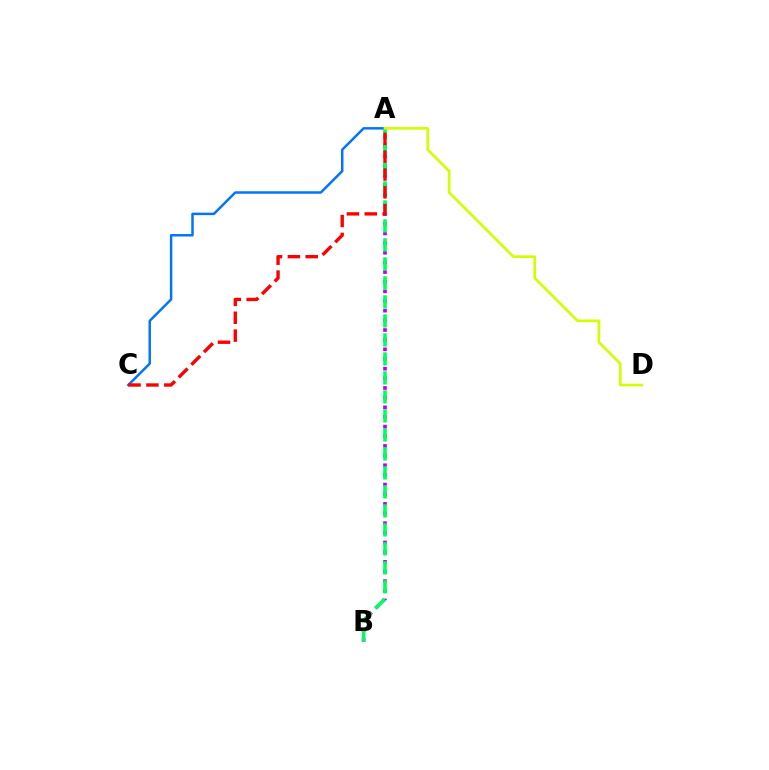{('A', 'B'): [{'color': '#b900ff', 'line_style': 'dotted', 'thickness': 2.62}, {'color': '#00ff5c', 'line_style': 'dashed', 'thickness': 2.58}], ('A', 'C'): [{'color': '#0074ff', 'line_style': 'solid', 'thickness': 1.78}, {'color': '#ff0000', 'line_style': 'dashed', 'thickness': 2.43}], ('A', 'D'): [{'color': '#d1ff00', 'line_style': 'solid', 'thickness': 1.9}]}